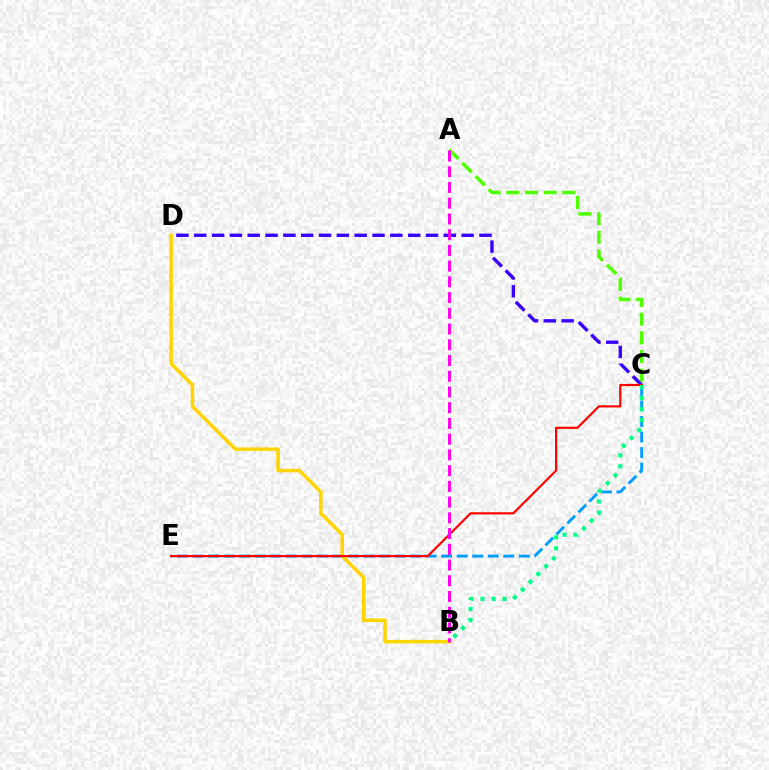{('A', 'C'): [{'color': '#4fff00', 'line_style': 'dashed', 'thickness': 2.54}], ('C', 'E'): [{'color': '#009eff', 'line_style': 'dashed', 'thickness': 2.11}, {'color': '#ff0000', 'line_style': 'solid', 'thickness': 1.57}], ('B', 'D'): [{'color': '#ffd500', 'line_style': 'solid', 'thickness': 2.53}], ('C', 'D'): [{'color': '#3700ff', 'line_style': 'dashed', 'thickness': 2.42}], ('A', 'B'): [{'color': '#ff00ed', 'line_style': 'dashed', 'thickness': 2.14}], ('B', 'C'): [{'color': '#00ff86', 'line_style': 'dotted', 'thickness': 2.99}]}